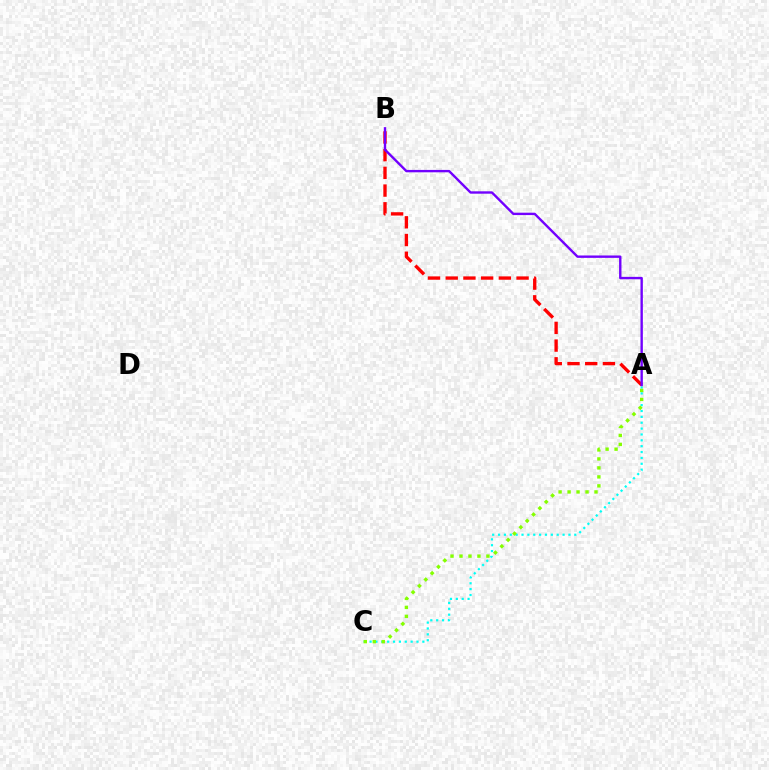{('A', 'C'): [{'color': '#00fff6', 'line_style': 'dotted', 'thickness': 1.59}, {'color': '#84ff00', 'line_style': 'dotted', 'thickness': 2.44}], ('A', 'B'): [{'color': '#ff0000', 'line_style': 'dashed', 'thickness': 2.41}, {'color': '#7200ff', 'line_style': 'solid', 'thickness': 1.72}]}